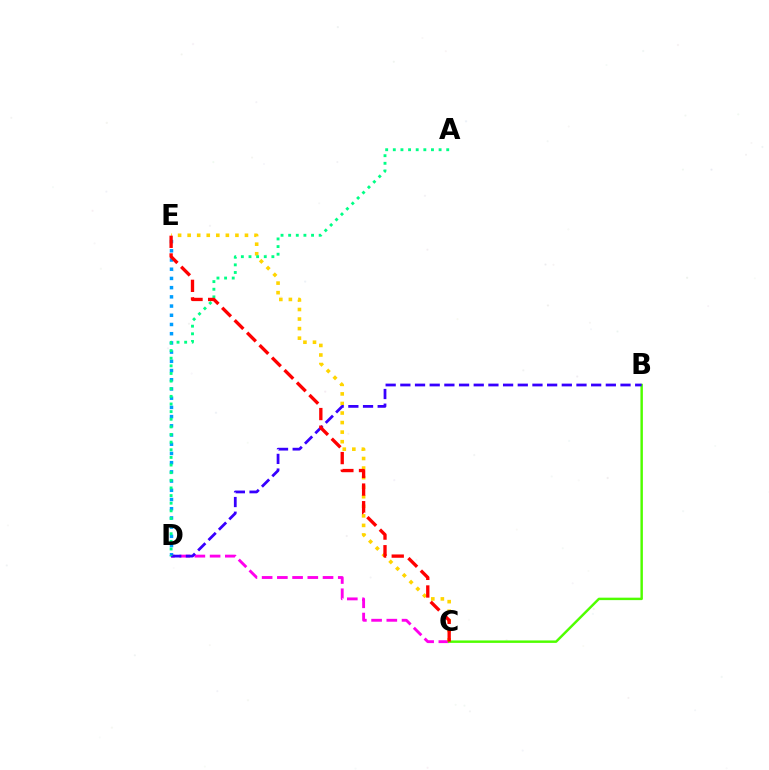{('C', 'D'): [{'color': '#ff00ed', 'line_style': 'dashed', 'thickness': 2.07}], ('C', 'E'): [{'color': '#ffd500', 'line_style': 'dotted', 'thickness': 2.6}, {'color': '#ff0000', 'line_style': 'dashed', 'thickness': 2.39}], ('B', 'C'): [{'color': '#4fff00', 'line_style': 'solid', 'thickness': 1.76}], ('D', 'E'): [{'color': '#009eff', 'line_style': 'dotted', 'thickness': 2.5}], ('B', 'D'): [{'color': '#3700ff', 'line_style': 'dashed', 'thickness': 1.99}], ('A', 'D'): [{'color': '#00ff86', 'line_style': 'dotted', 'thickness': 2.07}]}